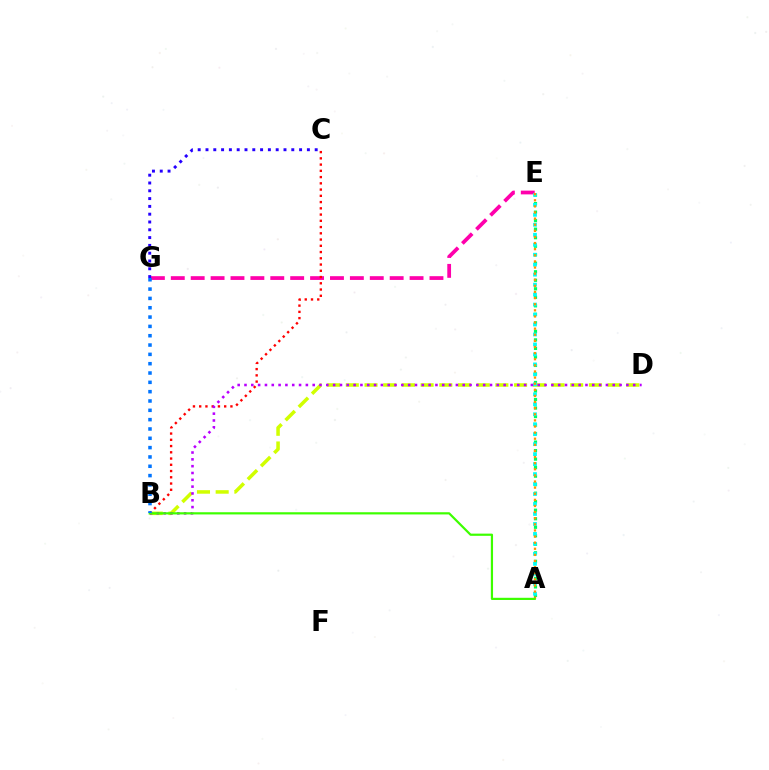{('E', 'G'): [{'color': '#ff00ac', 'line_style': 'dashed', 'thickness': 2.7}], ('A', 'E'): [{'color': '#00ff5c', 'line_style': 'dotted', 'thickness': 2.31}, {'color': '#00fff6', 'line_style': 'dotted', 'thickness': 2.71}, {'color': '#ff9400', 'line_style': 'dotted', 'thickness': 1.66}], ('B', 'D'): [{'color': '#d1ff00', 'line_style': 'dashed', 'thickness': 2.54}, {'color': '#b900ff', 'line_style': 'dotted', 'thickness': 1.85}], ('B', 'C'): [{'color': '#ff0000', 'line_style': 'dotted', 'thickness': 1.7}], ('C', 'G'): [{'color': '#2500ff', 'line_style': 'dotted', 'thickness': 2.12}], ('A', 'B'): [{'color': '#3dff00', 'line_style': 'solid', 'thickness': 1.58}], ('B', 'G'): [{'color': '#0074ff', 'line_style': 'dotted', 'thickness': 2.53}]}